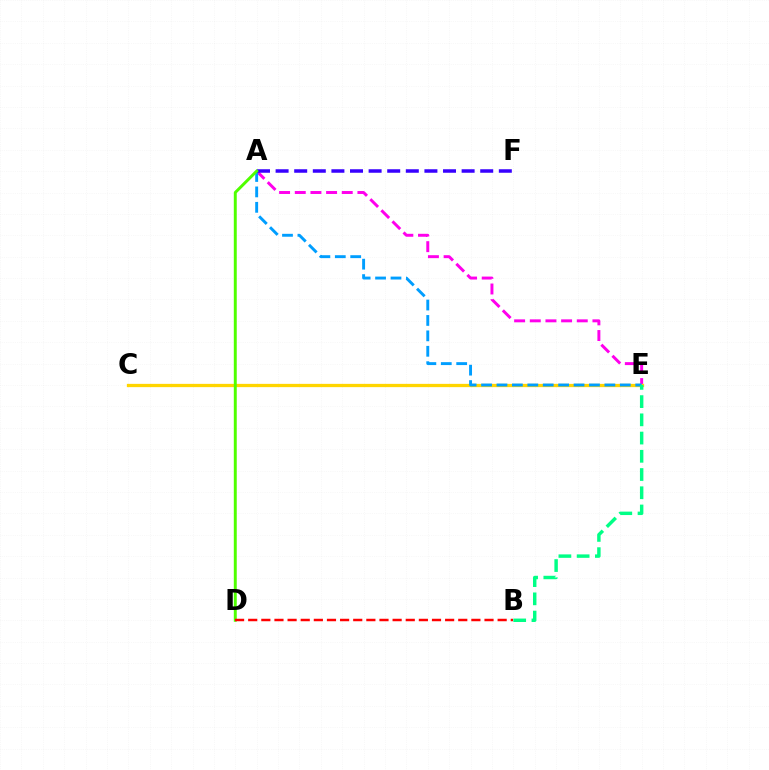{('A', 'E'): [{'color': '#ff00ed', 'line_style': 'dashed', 'thickness': 2.13}, {'color': '#009eff', 'line_style': 'dashed', 'thickness': 2.09}], ('C', 'E'): [{'color': '#ffd500', 'line_style': 'solid', 'thickness': 2.36}], ('B', 'E'): [{'color': '#00ff86', 'line_style': 'dashed', 'thickness': 2.48}], ('A', 'F'): [{'color': '#3700ff', 'line_style': 'dashed', 'thickness': 2.53}], ('A', 'D'): [{'color': '#4fff00', 'line_style': 'solid', 'thickness': 2.12}], ('B', 'D'): [{'color': '#ff0000', 'line_style': 'dashed', 'thickness': 1.78}]}